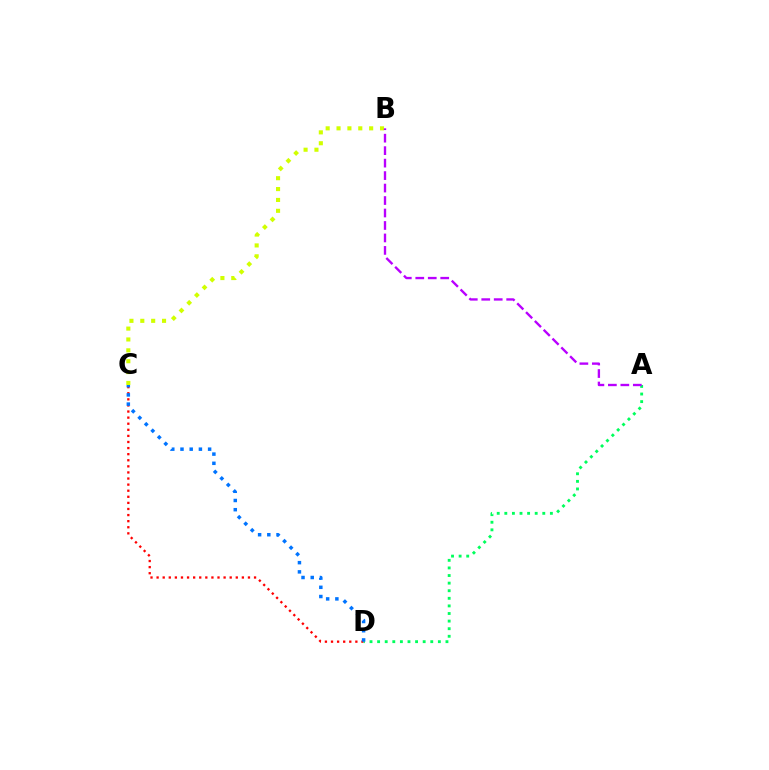{('C', 'D'): [{'color': '#ff0000', 'line_style': 'dotted', 'thickness': 1.65}, {'color': '#0074ff', 'line_style': 'dotted', 'thickness': 2.5}], ('A', 'D'): [{'color': '#00ff5c', 'line_style': 'dotted', 'thickness': 2.06}], ('B', 'C'): [{'color': '#d1ff00', 'line_style': 'dotted', 'thickness': 2.95}], ('A', 'B'): [{'color': '#b900ff', 'line_style': 'dashed', 'thickness': 1.69}]}